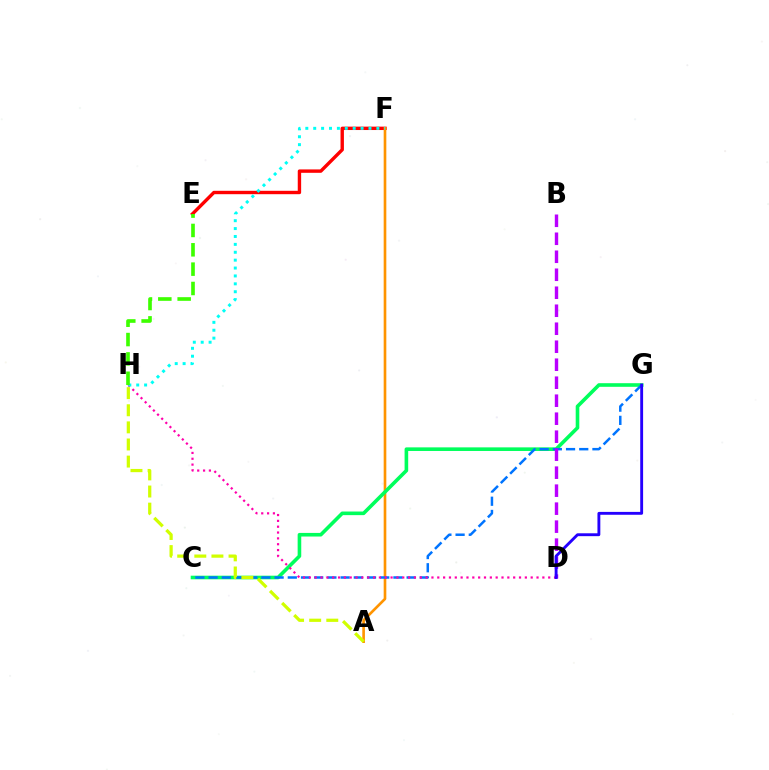{('E', 'F'): [{'color': '#ff0000', 'line_style': 'solid', 'thickness': 2.44}], ('A', 'F'): [{'color': '#ff9400', 'line_style': 'solid', 'thickness': 1.91}], ('C', 'G'): [{'color': '#00ff5c', 'line_style': 'solid', 'thickness': 2.6}, {'color': '#0074ff', 'line_style': 'dashed', 'thickness': 1.79}], ('D', 'H'): [{'color': '#ff00ac', 'line_style': 'dotted', 'thickness': 1.59}], ('A', 'H'): [{'color': '#d1ff00', 'line_style': 'dashed', 'thickness': 2.32}], ('B', 'D'): [{'color': '#b900ff', 'line_style': 'dashed', 'thickness': 2.44}], ('D', 'G'): [{'color': '#2500ff', 'line_style': 'solid', 'thickness': 2.07}], ('F', 'H'): [{'color': '#00fff6', 'line_style': 'dotted', 'thickness': 2.14}], ('E', 'H'): [{'color': '#3dff00', 'line_style': 'dashed', 'thickness': 2.63}]}